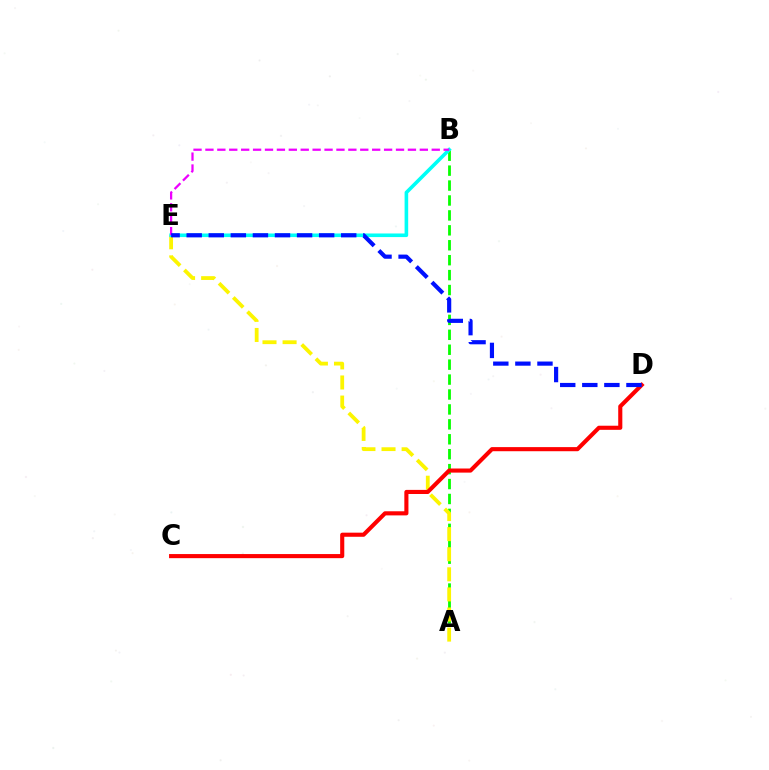{('A', 'B'): [{'color': '#08ff00', 'line_style': 'dashed', 'thickness': 2.03}], ('A', 'E'): [{'color': '#fcf500', 'line_style': 'dashed', 'thickness': 2.73}], ('B', 'E'): [{'color': '#00fff6', 'line_style': 'solid', 'thickness': 2.6}, {'color': '#ee00ff', 'line_style': 'dashed', 'thickness': 1.62}], ('C', 'D'): [{'color': '#ff0000', 'line_style': 'solid', 'thickness': 2.96}], ('D', 'E'): [{'color': '#0010ff', 'line_style': 'dashed', 'thickness': 3.0}]}